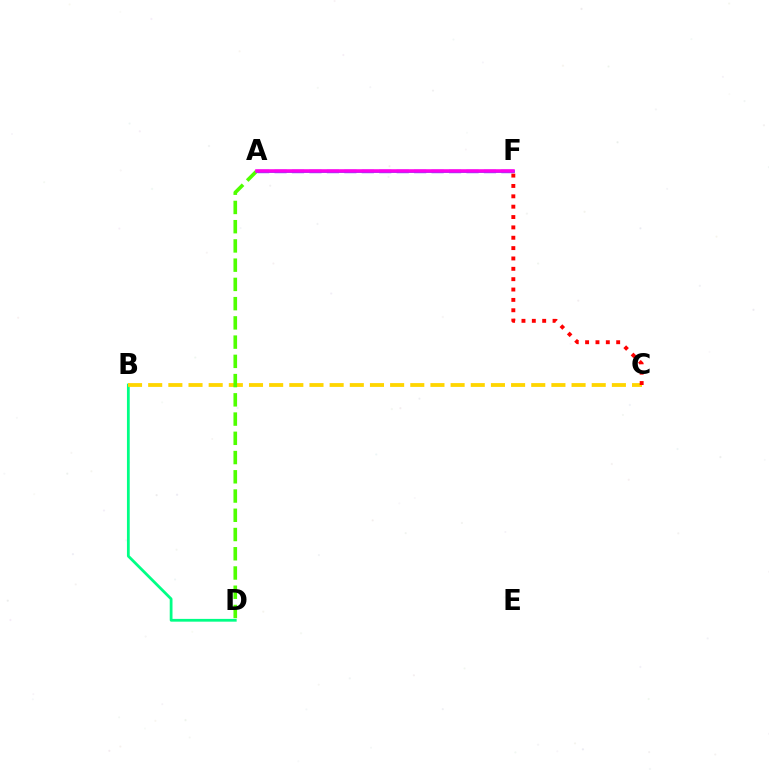{('A', 'F'): [{'color': '#3700ff', 'line_style': 'dashed', 'thickness': 2.37}, {'color': '#009eff', 'line_style': 'solid', 'thickness': 2.01}, {'color': '#ff00ed', 'line_style': 'solid', 'thickness': 2.56}], ('B', 'D'): [{'color': '#00ff86', 'line_style': 'solid', 'thickness': 1.99}], ('B', 'C'): [{'color': '#ffd500', 'line_style': 'dashed', 'thickness': 2.74}], ('A', 'D'): [{'color': '#4fff00', 'line_style': 'dashed', 'thickness': 2.61}], ('C', 'F'): [{'color': '#ff0000', 'line_style': 'dotted', 'thickness': 2.81}]}